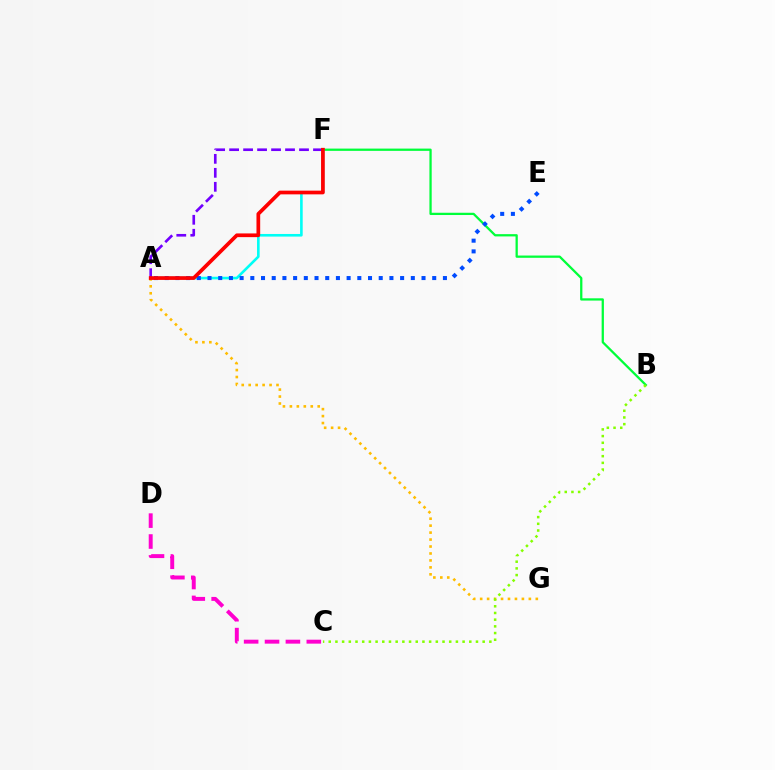{('A', 'F'): [{'color': '#00fff6', 'line_style': 'solid', 'thickness': 1.88}, {'color': '#7200ff', 'line_style': 'dashed', 'thickness': 1.9}, {'color': '#ff0000', 'line_style': 'solid', 'thickness': 2.67}], ('A', 'G'): [{'color': '#ffbd00', 'line_style': 'dotted', 'thickness': 1.89}], ('B', 'F'): [{'color': '#00ff39', 'line_style': 'solid', 'thickness': 1.63}], ('C', 'D'): [{'color': '#ff00cf', 'line_style': 'dashed', 'thickness': 2.84}], ('A', 'E'): [{'color': '#004bff', 'line_style': 'dotted', 'thickness': 2.91}], ('B', 'C'): [{'color': '#84ff00', 'line_style': 'dotted', 'thickness': 1.82}]}